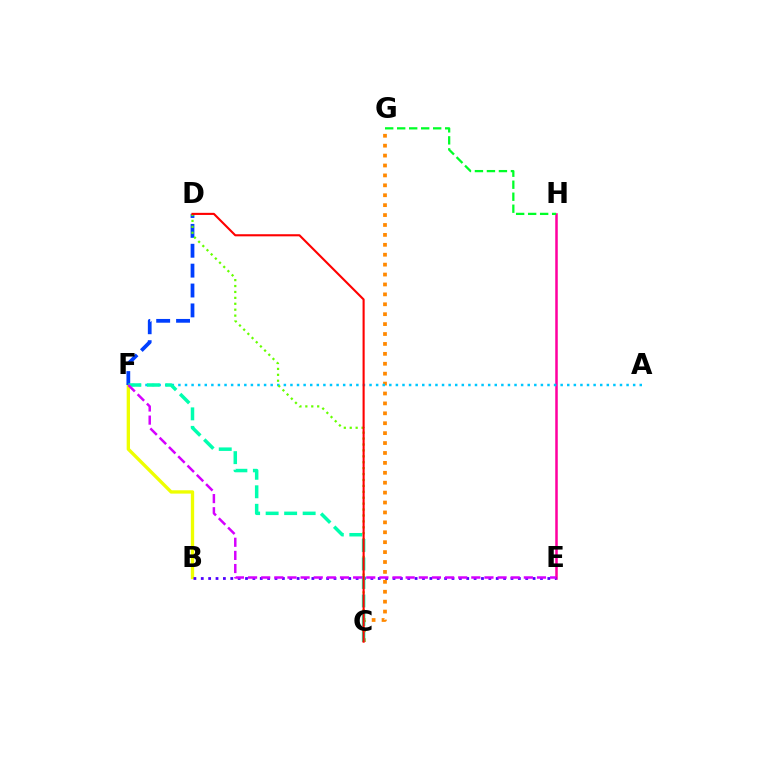{('E', 'H'): [{'color': '#ff00a0', 'line_style': 'solid', 'thickness': 1.81}], ('B', 'F'): [{'color': '#eeff00', 'line_style': 'solid', 'thickness': 2.4}], ('C', 'G'): [{'color': '#ff8800', 'line_style': 'dotted', 'thickness': 2.69}], ('A', 'F'): [{'color': '#00c7ff', 'line_style': 'dotted', 'thickness': 1.79}], ('D', 'F'): [{'color': '#003fff', 'line_style': 'dashed', 'thickness': 2.7}], ('C', 'D'): [{'color': '#66ff00', 'line_style': 'dotted', 'thickness': 1.61}, {'color': '#ff0000', 'line_style': 'solid', 'thickness': 1.52}], ('G', 'H'): [{'color': '#00ff27', 'line_style': 'dashed', 'thickness': 1.63}], ('B', 'E'): [{'color': '#4f00ff', 'line_style': 'dotted', 'thickness': 2.0}], ('C', 'F'): [{'color': '#00ffaf', 'line_style': 'dashed', 'thickness': 2.51}], ('E', 'F'): [{'color': '#d600ff', 'line_style': 'dashed', 'thickness': 1.78}]}